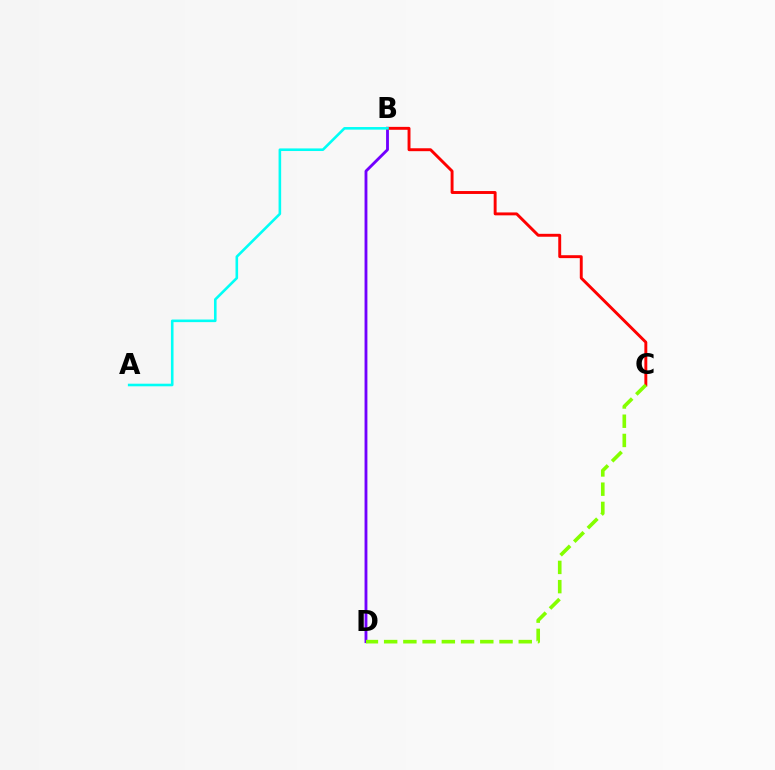{('B', 'D'): [{'color': '#7200ff', 'line_style': 'solid', 'thickness': 2.05}], ('B', 'C'): [{'color': '#ff0000', 'line_style': 'solid', 'thickness': 2.1}], ('A', 'B'): [{'color': '#00fff6', 'line_style': 'solid', 'thickness': 1.87}], ('C', 'D'): [{'color': '#84ff00', 'line_style': 'dashed', 'thickness': 2.61}]}